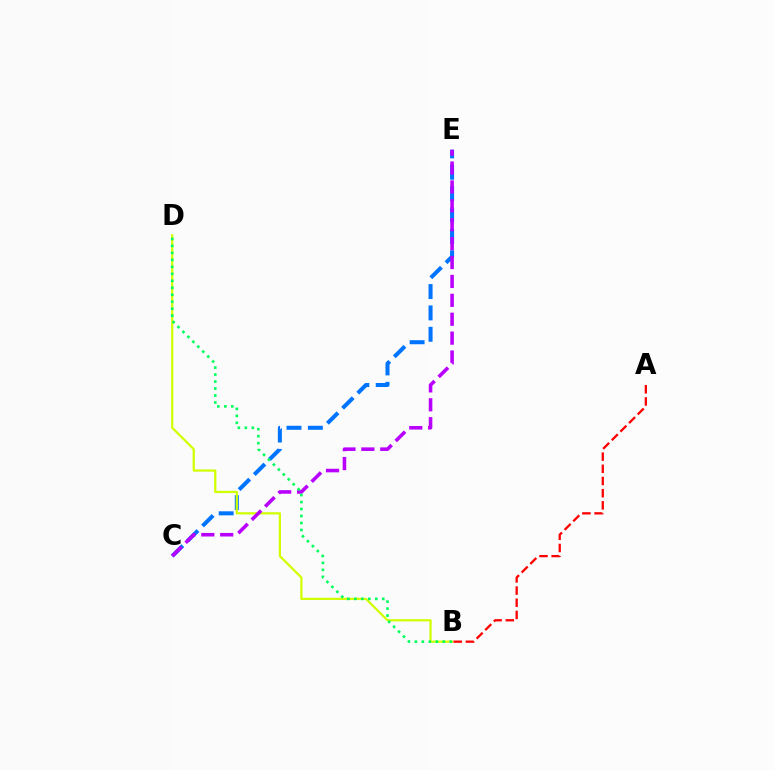{('C', 'E'): [{'color': '#0074ff', 'line_style': 'dashed', 'thickness': 2.9}, {'color': '#b900ff', 'line_style': 'dashed', 'thickness': 2.57}], ('B', 'D'): [{'color': '#d1ff00', 'line_style': 'solid', 'thickness': 1.61}, {'color': '#00ff5c', 'line_style': 'dotted', 'thickness': 1.9}], ('A', 'B'): [{'color': '#ff0000', 'line_style': 'dashed', 'thickness': 1.66}]}